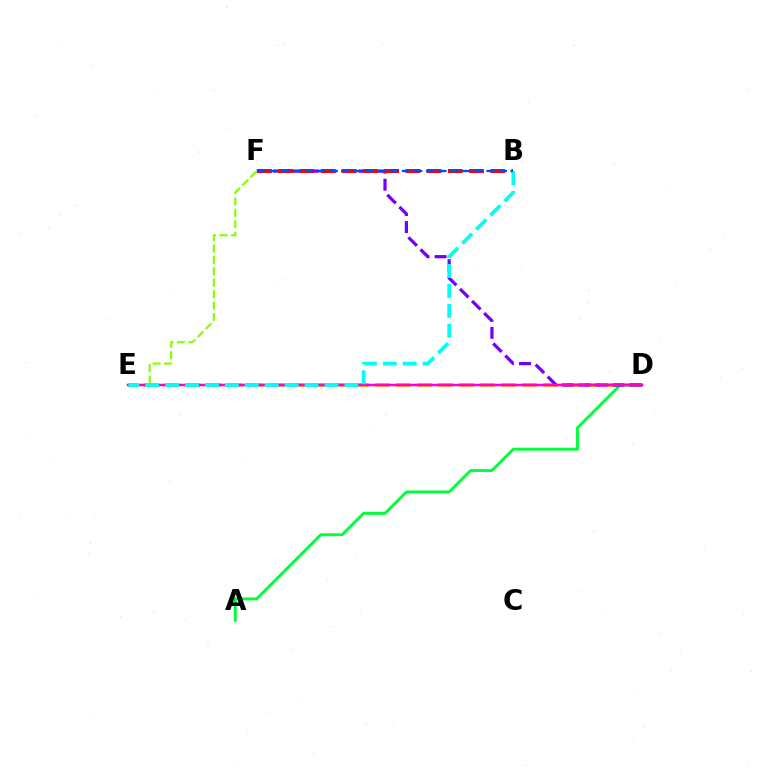{('D', 'E'): [{'color': '#ffbd00', 'line_style': 'dashed', 'thickness': 2.86}, {'color': '#ff00cf', 'line_style': 'solid', 'thickness': 1.8}], ('A', 'D'): [{'color': '#00ff39', 'line_style': 'solid', 'thickness': 2.1}], ('D', 'F'): [{'color': '#7200ff', 'line_style': 'dashed', 'thickness': 2.32}], ('E', 'F'): [{'color': '#84ff00', 'line_style': 'dashed', 'thickness': 1.55}], ('B', 'F'): [{'color': '#ff0000', 'line_style': 'dashed', 'thickness': 2.88}, {'color': '#004bff', 'line_style': 'dashed', 'thickness': 1.64}], ('B', 'E'): [{'color': '#00fff6', 'line_style': 'dashed', 'thickness': 2.71}]}